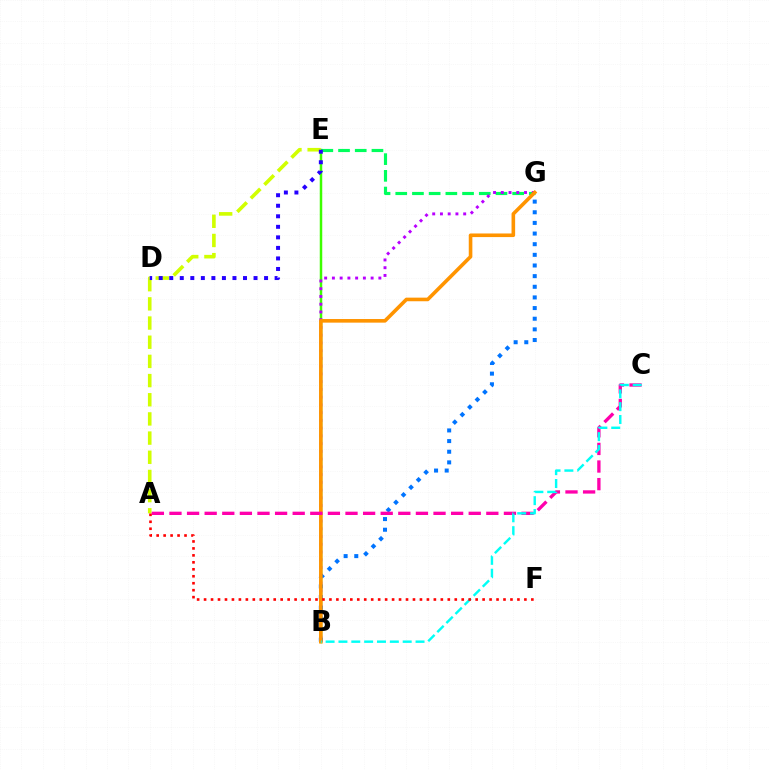{('B', 'E'): [{'color': '#3dff00', 'line_style': 'solid', 'thickness': 1.79}], ('E', 'G'): [{'color': '#00ff5c', 'line_style': 'dashed', 'thickness': 2.27}], ('A', 'E'): [{'color': '#d1ff00', 'line_style': 'dashed', 'thickness': 2.6}], ('B', 'G'): [{'color': '#b900ff', 'line_style': 'dotted', 'thickness': 2.1}, {'color': '#0074ff', 'line_style': 'dotted', 'thickness': 2.89}, {'color': '#ff9400', 'line_style': 'solid', 'thickness': 2.6}], ('D', 'E'): [{'color': '#2500ff', 'line_style': 'dotted', 'thickness': 2.86}], ('A', 'C'): [{'color': '#ff00ac', 'line_style': 'dashed', 'thickness': 2.39}], ('B', 'C'): [{'color': '#00fff6', 'line_style': 'dashed', 'thickness': 1.75}], ('A', 'F'): [{'color': '#ff0000', 'line_style': 'dotted', 'thickness': 1.89}]}